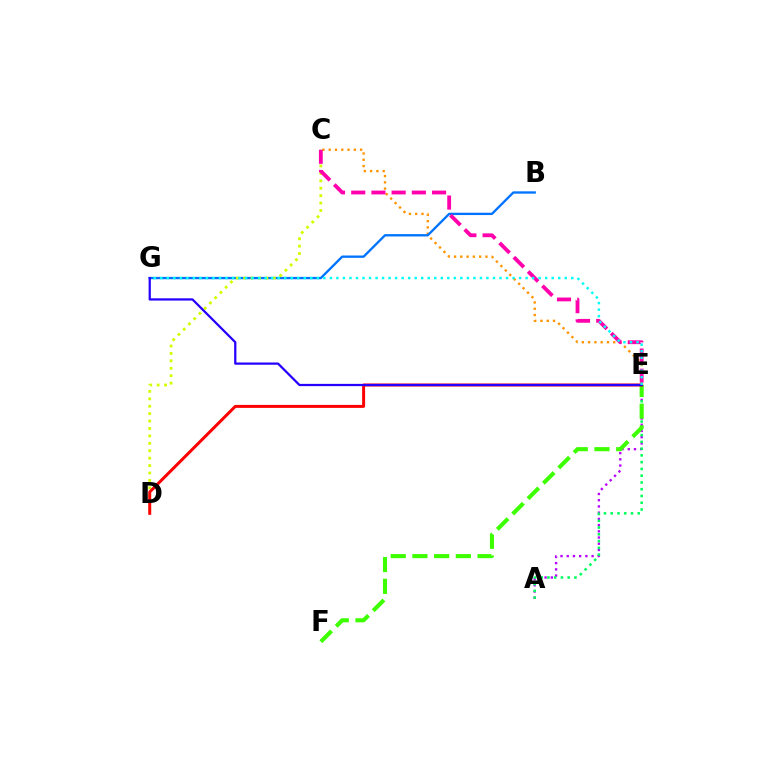{('A', 'E'): [{'color': '#b900ff', 'line_style': 'dotted', 'thickness': 1.69}, {'color': '#00ff5c', 'line_style': 'dotted', 'thickness': 1.84}], ('C', 'E'): [{'color': '#ff9400', 'line_style': 'dotted', 'thickness': 1.71}, {'color': '#ff00ac', 'line_style': 'dashed', 'thickness': 2.74}], ('E', 'F'): [{'color': '#3dff00', 'line_style': 'dashed', 'thickness': 2.95}], ('B', 'G'): [{'color': '#0074ff', 'line_style': 'solid', 'thickness': 1.68}], ('C', 'D'): [{'color': '#d1ff00', 'line_style': 'dotted', 'thickness': 2.02}], ('D', 'E'): [{'color': '#ff0000', 'line_style': 'solid', 'thickness': 2.15}], ('E', 'G'): [{'color': '#2500ff', 'line_style': 'solid', 'thickness': 1.61}, {'color': '#00fff6', 'line_style': 'dotted', 'thickness': 1.77}]}